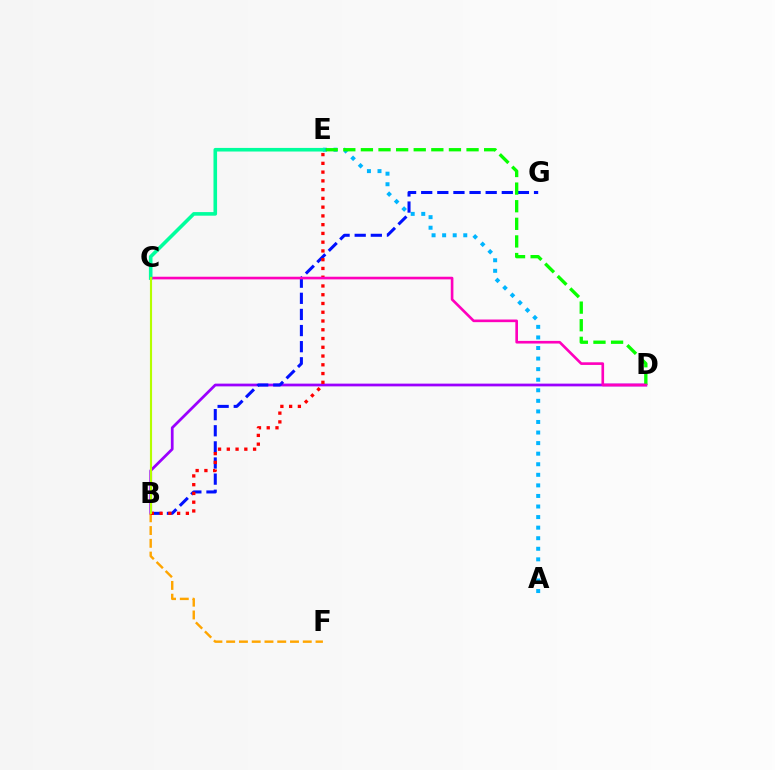{('A', 'E'): [{'color': '#00b5ff', 'line_style': 'dotted', 'thickness': 2.87}], ('B', 'D'): [{'color': '#9b00ff', 'line_style': 'solid', 'thickness': 1.97}], ('B', 'G'): [{'color': '#0010ff', 'line_style': 'dashed', 'thickness': 2.19}], ('B', 'F'): [{'color': '#ffa500', 'line_style': 'dashed', 'thickness': 1.73}], ('B', 'E'): [{'color': '#ff0000', 'line_style': 'dotted', 'thickness': 2.38}], ('D', 'E'): [{'color': '#08ff00', 'line_style': 'dashed', 'thickness': 2.39}], ('C', 'D'): [{'color': '#ff00bd', 'line_style': 'solid', 'thickness': 1.9}], ('C', 'E'): [{'color': '#00ff9d', 'line_style': 'solid', 'thickness': 2.59}], ('B', 'C'): [{'color': '#b3ff00', 'line_style': 'solid', 'thickness': 1.53}]}